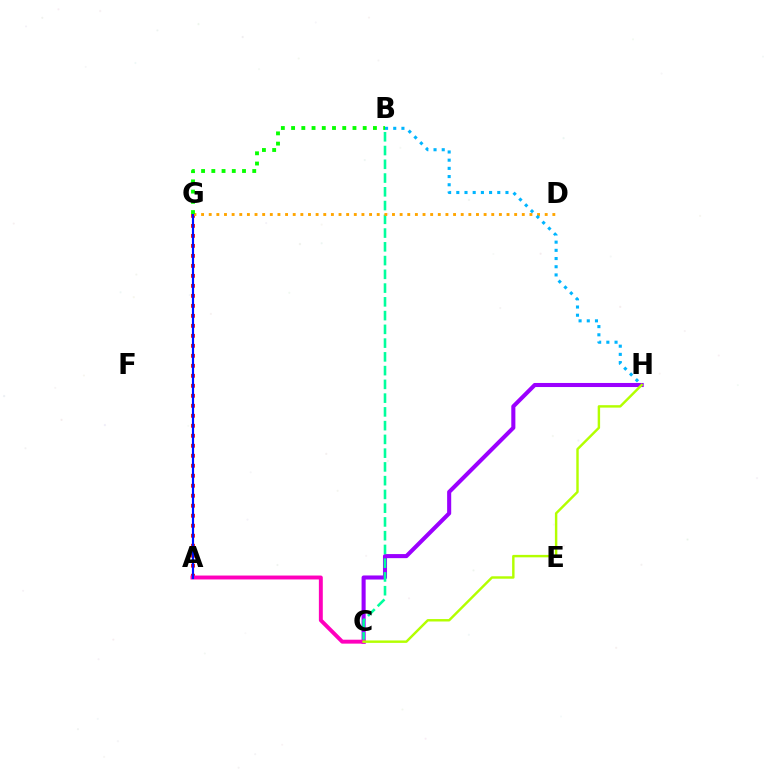{('C', 'H'): [{'color': '#9b00ff', 'line_style': 'solid', 'thickness': 2.93}, {'color': '#b3ff00', 'line_style': 'solid', 'thickness': 1.75}], ('B', 'C'): [{'color': '#00ff9d', 'line_style': 'dashed', 'thickness': 1.87}], ('A', 'G'): [{'color': '#ff0000', 'line_style': 'dotted', 'thickness': 2.72}, {'color': '#0010ff', 'line_style': 'solid', 'thickness': 1.55}], ('D', 'G'): [{'color': '#ffa500', 'line_style': 'dotted', 'thickness': 2.07}], ('B', 'H'): [{'color': '#00b5ff', 'line_style': 'dotted', 'thickness': 2.23}], ('A', 'C'): [{'color': '#ff00bd', 'line_style': 'solid', 'thickness': 2.82}], ('B', 'G'): [{'color': '#08ff00', 'line_style': 'dotted', 'thickness': 2.78}]}